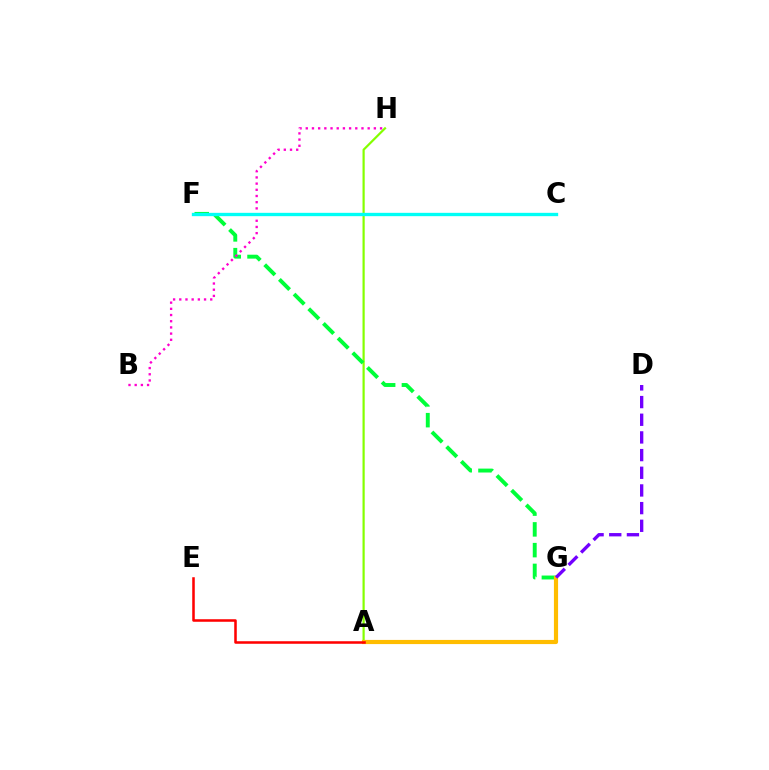{('A', 'H'): [{'color': '#84ff00', 'line_style': 'solid', 'thickness': 1.58}], ('C', 'F'): [{'color': '#004bff', 'line_style': 'dashed', 'thickness': 1.81}, {'color': '#00fff6', 'line_style': 'solid', 'thickness': 2.4}], ('F', 'G'): [{'color': '#00ff39', 'line_style': 'dashed', 'thickness': 2.82}], ('A', 'G'): [{'color': '#ffbd00', 'line_style': 'solid', 'thickness': 2.99}], ('D', 'G'): [{'color': '#7200ff', 'line_style': 'dashed', 'thickness': 2.4}], ('B', 'H'): [{'color': '#ff00cf', 'line_style': 'dotted', 'thickness': 1.68}], ('A', 'E'): [{'color': '#ff0000', 'line_style': 'solid', 'thickness': 1.83}]}